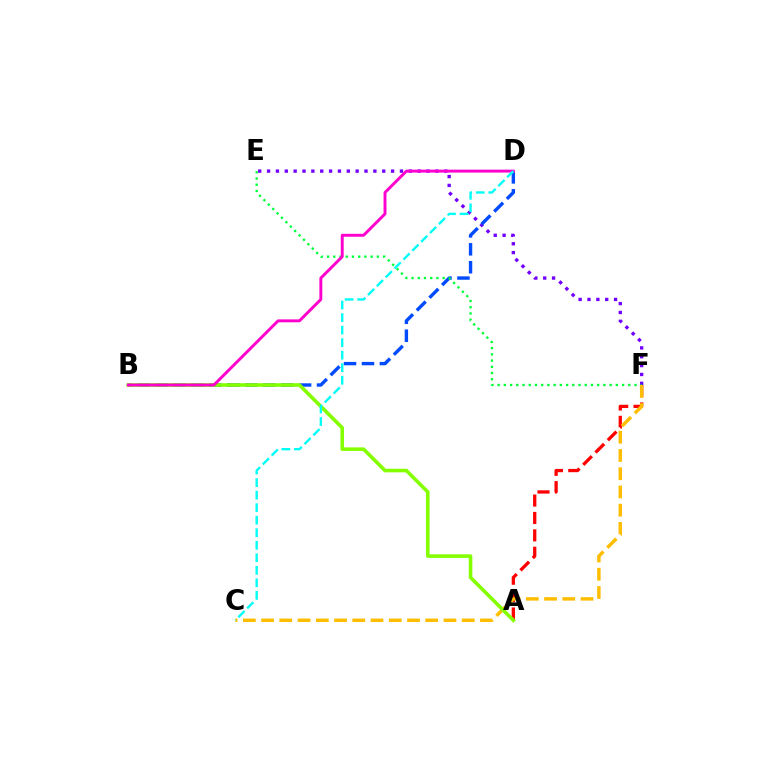{('E', 'F'): [{'color': '#7200ff', 'line_style': 'dotted', 'thickness': 2.41}, {'color': '#00ff39', 'line_style': 'dotted', 'thickness': 1.69}], ('B', 'D'): [{'color': '#004bff', 'line_style': 'dashed', 'thickness': 2.44}, {'color': '#ff00cf', 'line_style': 'solid', 'thickness': 2.11}], ('A', 'F'): [{'color': '#ff0000', 'line_style': 'dashed', 'thickness': 2.36}], ('C', 'F'): [{'color': '#ffbd00', 'line_style': 'dashed', 'thickness': 2.48}], ('A', 'B'): [{'color': '#84ff00', 'line_style': 'solid', 'thickness': 2.58}], ('C', 'D'): [{'color': '#00fff6', 'line_style': 'dashed', 'thickness': 1.7}]}